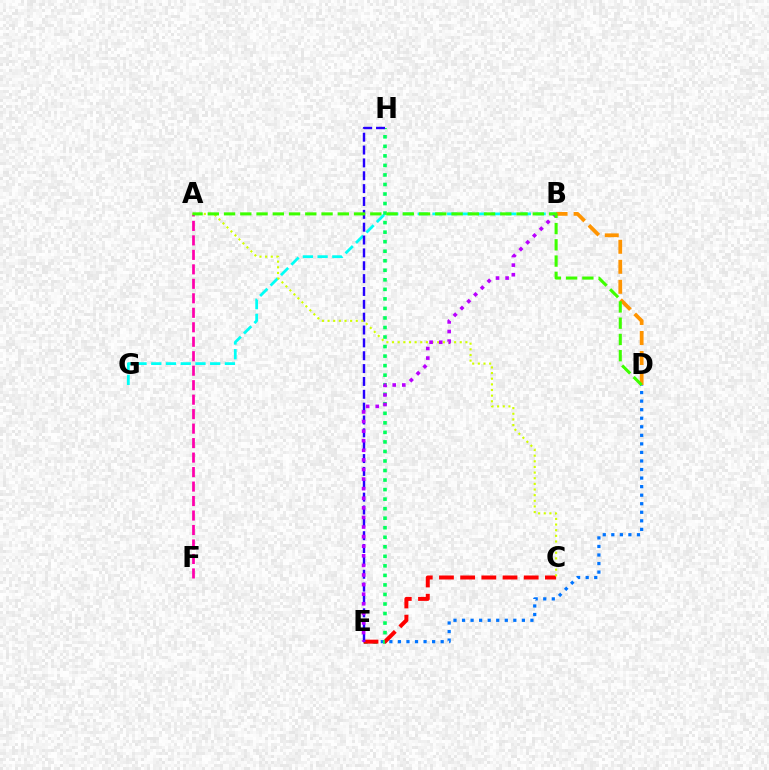{('B', 'D'): [{'color': '#ff9400', 'line_style': 'dashed', 'thickness': 2.72}], ('B', 'G'): [{'color': '#00fff6', 'line_style': 'dashed', 'thickness': 2.0}], ('A', 'F'): [{'color': '#ff00ac', 'line_style': 'dashed', 'thickness': 1.97}], ('D', 'E'): [{'color': '#0074ff', 'line_style': 'dotted', 'thickness': 2.32}], ('E', 'H'): [{'color': '#00ff5c', 'line_style': 'dotted', 'thickness': 2.59}, {'color': '#2500ff', 'line_style': 'dashed', 'thickness': 1.75}], ('C', 'E'): [{'color': '#ff0000', 'line_style': 'dashed', 'thickness': 2.88}], ('A', 'C'): [{'color': '#d1ff00', 'line_style': 'dotted', 'thickness': 1.53}], ('B', 'E'): [{'color': '#b900ff', 'line_style': 'dotted', 'thickness': 2.61}], ('A', 'D'): [{'color': '#3dff00', 'line_style': 'dashed', 'thickness': 2.21}]}